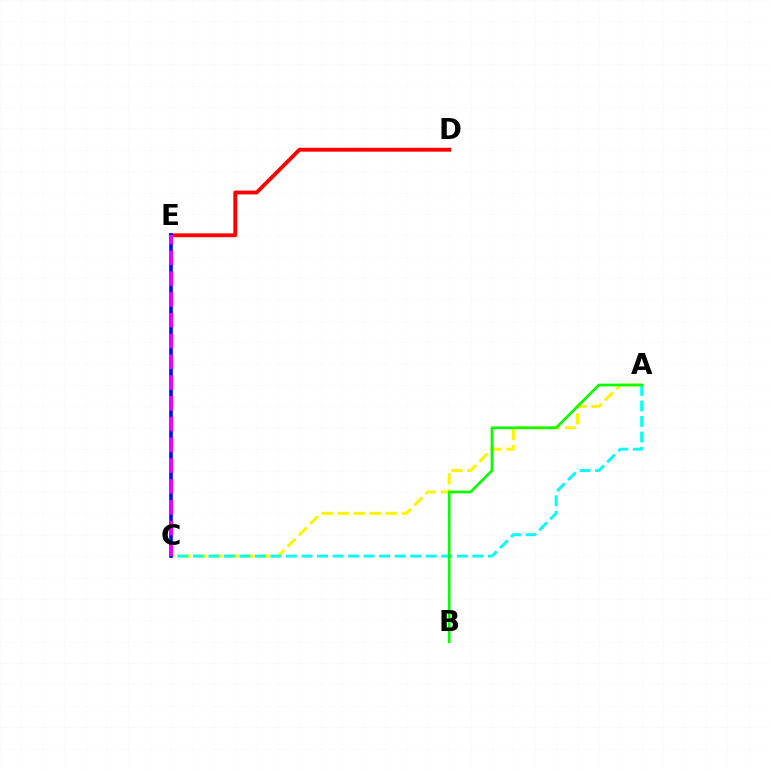{('A', 'C'): [{'color': '#fcf500', 'line_style': 'dashed', 'thickness': 2.17}, {'color': '#00fff6', 'line_style': 'dashed', 'thickness': 2.11}], ('D', 'E'): [{'color': '#ff0000', 'line_style': 'solid', 'thickness': 2.78}], ('C', 'E'): [{'color': '#0010ff', 'line_style': 'solid', 'thickness': 2.64}, {'color': '#ee00ff', 'line_style': 'dashed', 'thickness': 2.82}], ('A', 'B'): [{'color': '#08ff00', 'line_style': 'solid', 'thickness': 1.92}]}